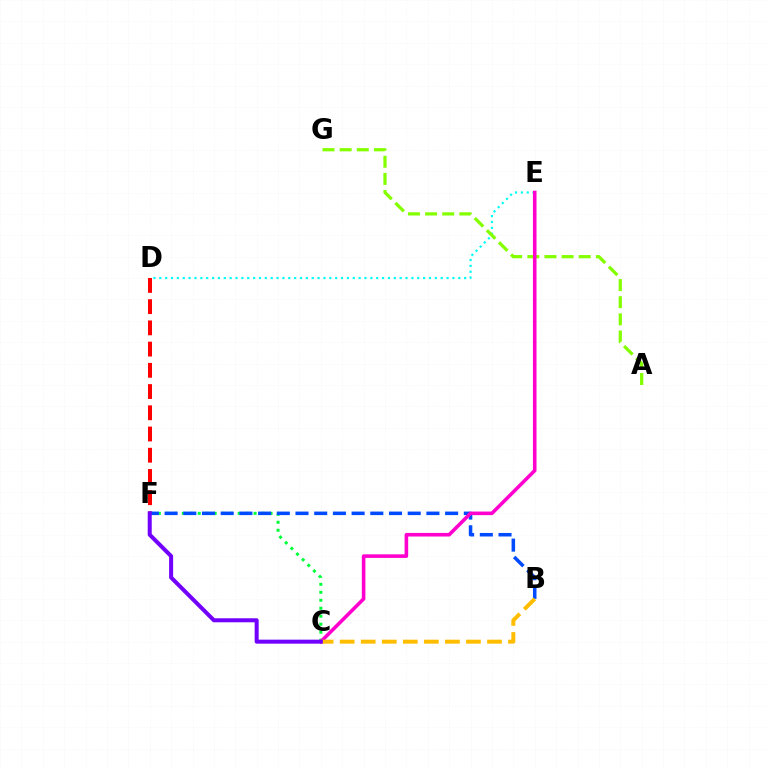{('D', 'E'): [{'color': '#00fff6', 'line_style': 'dotted', 'thickness': 1.59}], ('C', 'F'): [{'color': '#00ff39', 'line_style': 'dotted', 'thickness': 2.17}, {'color': '#7200ff', 'line_style': 'solid', 'thickness': 2.89}], ('A', 'G'): [{'color': '#84ff00', 'line_style': 'dashed', 'thickness': 2.33}], ('D', 'F'): [{'color': '#ff0000', 'line_style': 'dashed', 'thickness': 2.88}], ('B', 'F'): [{'color': '#004bff', 'line_style': 'dashed', 'thickness': 2.54}], ('C', 'E'): [{'color': '#ff00cf', 'line_style': 'solid', 'thickness': 2.58}], ('B', 'C'): [{'color': '#ffbd00', 'line_style': 'dashed', 'thickness': 2.86}]}